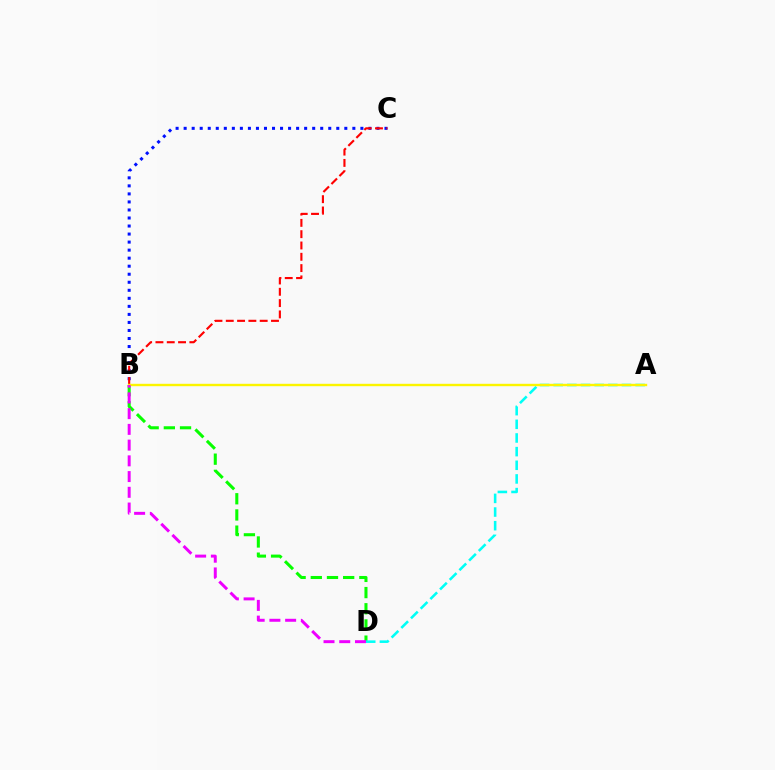{('B', 'C'): [{'color': '#0010ff', 'line_style': 'dotted', 'thickness': 2.18}, {'color': '#ff0000', 'line_style': 'dashed', 'thickness': 1.54}], ('B', 'D'): [{'color': '#08ff00', 'line_style': 'dashed', 'thickness': 2.2}, {'color': '#ee00ff', 'line_style': 'dashed', 'thickness': 2.14}], ('A', 'D'): [{'color': '#00fff6', 'line_style': 'dashed', 'thickness': 1.86}], ('A', 'B'): [{'color': '#fcf500', 'line_style': 'solid', 'thickness': 1.73}]}